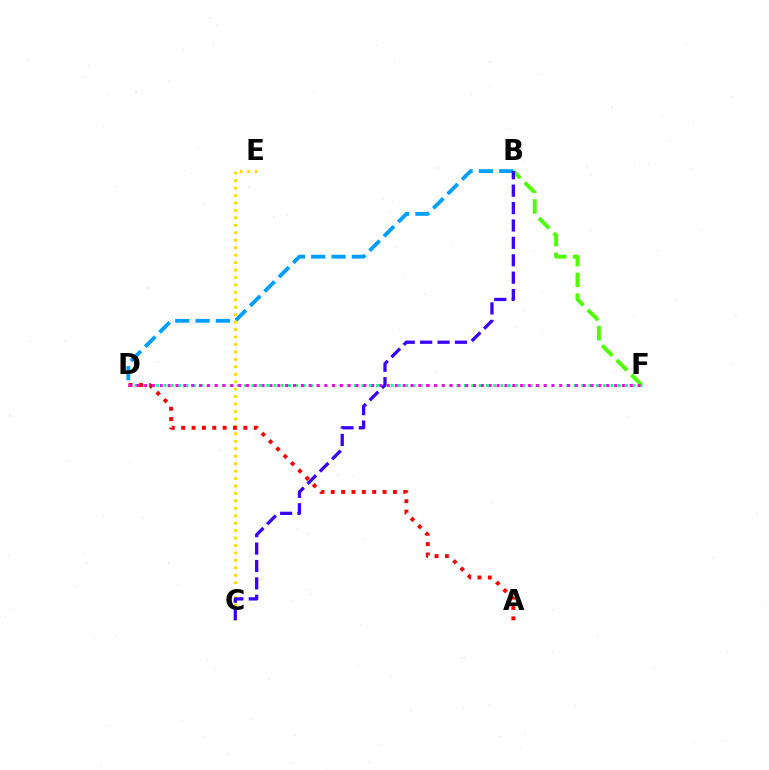{('B', 'D'): [{'color': '#009eff', 'line_style': 'dashed', 'thickness': 2.76}], ('D', 'F'): [{'color': '#00ff86', 'line_style': 'dotted', 'thickness': 1.99}, {'color': '#ff00ed', 'line_style': 'dotted', 'thickness': 2.13}], ('C', 'E'): [{'color': '#ffd500', 'line_style': 'dotted', 'thickness': 2.02}], ('B', 'F'): [{'color': '#4fff00', 'line_style': 'dashed', 'thickness': 2.82}], ('A', 'D'): [{'color': '#ff0000', 'line_style': 'dotted', 'thickness': 2.82}], ('B', 'C'): [{'color': '#3700ff', 'line_style': 'dashed', 'thickness': 2.36}]}